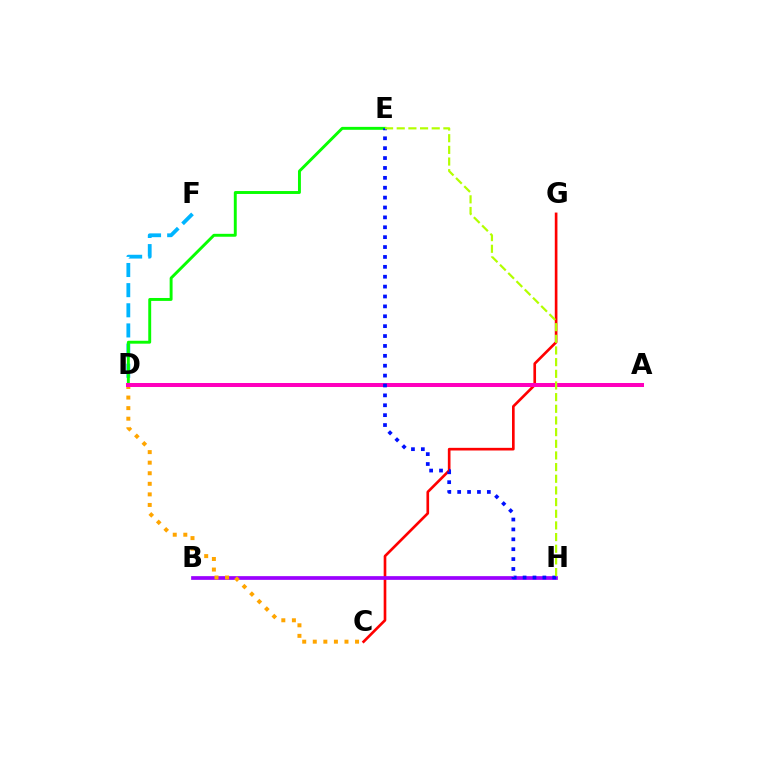{('D', 'F'): [{'color': '#00b5ff', 'line_style': 'dashed', 'thickness': 2.74}], ('C', 'G'): [{'color': '#ff0000', 'line_style': 'solid', 'thickness': 1.91}], ('A', 'D'): [{'color': '#00ff9d', 'line_style': 'dotted', 'thickness': 1.8}, {'color': '#ff00bd', 'line_style': 'solid', 'thickness': 2.88}], ('D', 'E'): [{'color': '#08ff00', 'line_style': 'solid', 'thickness': 2.1}], ('B', 'H'): [{'color': '#9b00ff', 'line_style': 'solid', 'thickness': 2.67}], ('C', 'D'): [{'color': '#ffa500', 'line_style': 'dotted', 'thickness': 2.87}], ('E', 'H'): [{'color': '#0010ff', 'line_style': 'dotted', 'thickness': 2.69}, {'color': '#b3ff00', 'line_style': 'dashed', 'thickness': 1.58}]}